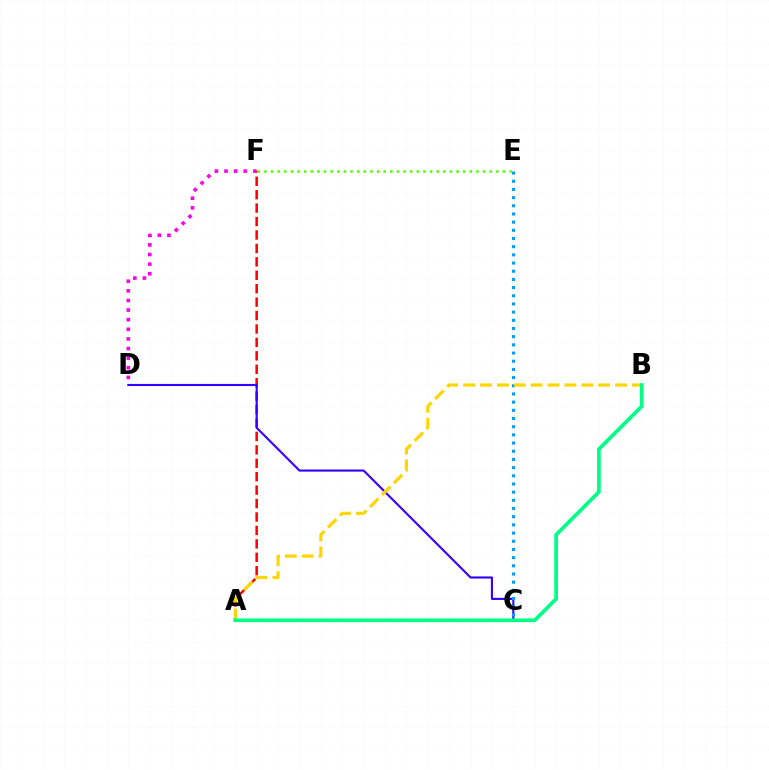{('D', 'F'): [{'color': '#ff00ed', 'line_style': 'dotted', 'thickness': 2.61}], ('A', 'F'): [{'color': '#ff0000', 'line_style': 'dashed', 'thickness': 1.82}], ('C', 'D'): [{'color': '#3700ff', 'line_style': 'solid', 'thickness': 1.53}], ('C', 'E'): [{'color': '#009eff', 'line_style': 'dotted', 'thickness': 2.22}], ('E', 'F'): [{'color': '#4fff00', 'line_style': 'dotted', 'thickness': 1.8}], ('A', 'B'): [{'color': '#ffd500', 'line_style': 'dashed', 'thickness': 2.29}, {'color': '#00ff86', 'line_style': 'solid', 'thickness': 2.68}]}